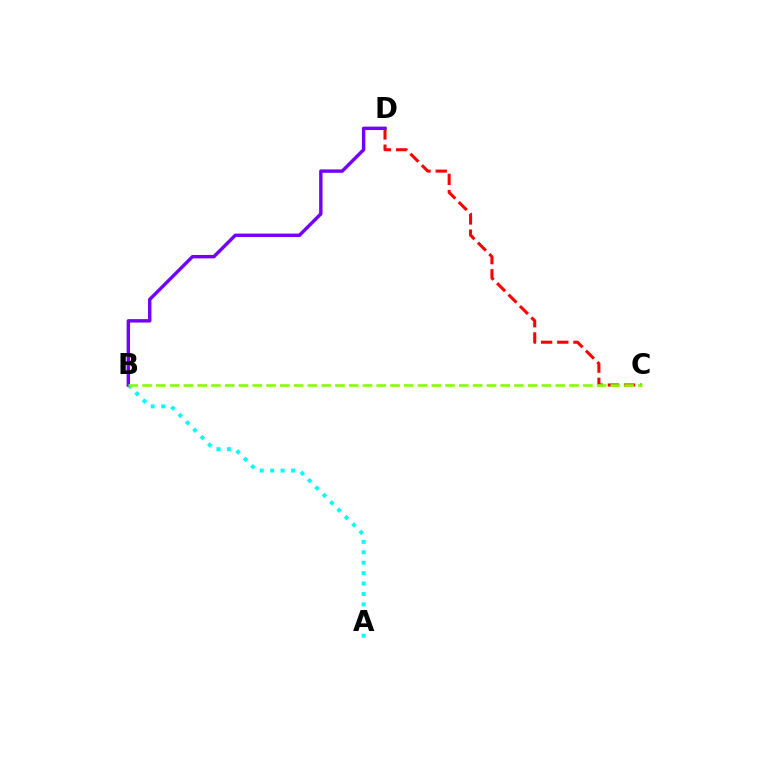{('C', 'D'): [{'color': '#ff0000', 'line_style': 'dashed', 'thickness': 2.2}], ('A', 'B'): [{'color': '#00fff6', 'line_style': 'dotted', 'thickness': 2.83}], ('B', 'D'): [{'color': '#7200ff', 'line_style': 'solid', 'thickness': 2.45}], ('B', 'C'): [{'color': '#84ff00', 'line_style': 'dashed', 'thickness': 1.87}]}